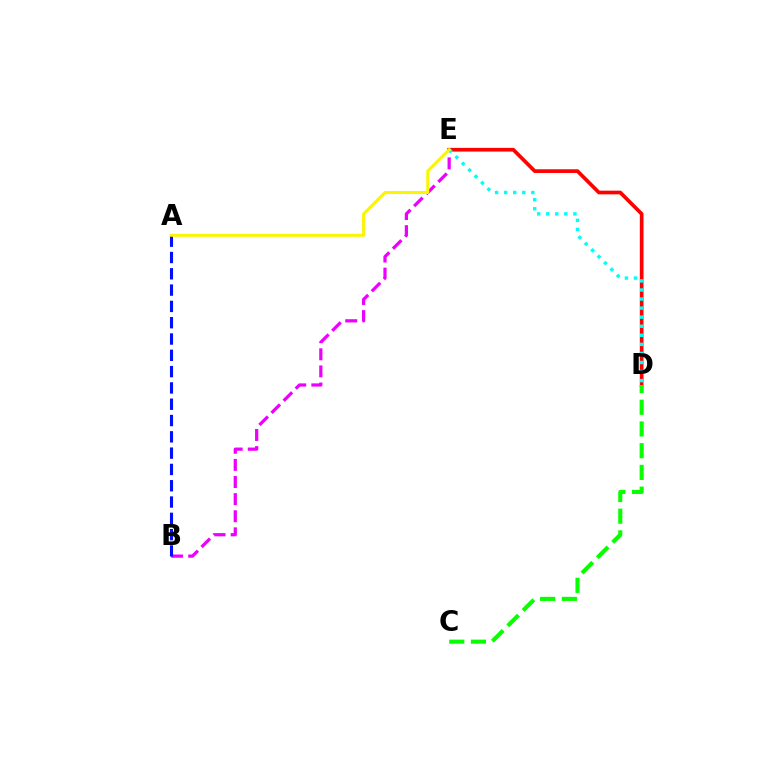{('D', 'E'): [{'color': '#ff0000', 'line_style': 'solid', 'thickness': 2.66}, {'color': '#00fff6', 'line_style': 'dotted', 'thickness': 2.46}], ('B', 'E'): [{'color': '#ee00ff', 'line_style': 'dashed', 'thickness': 2.32}], ('C', 'D'): [{'color': '#08ff00', 'line_style': 'dashed', 'thickness': 2.95}], ('A', 'B'): [{'color': '#0010ff', 'line_style': 'dashed', 'thickness': 2.21}], ('A', 'E'): [{'color': '#fcf500', 'line_style': 'solid', 'thickness': 2.2}]}